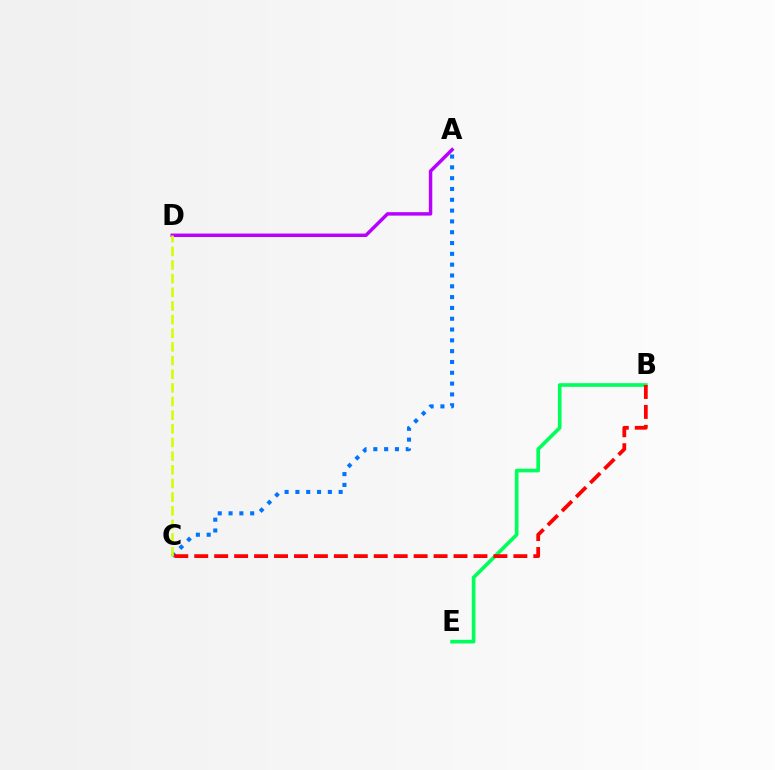{('A', 'D'): [{'color': '#b900ff', 'line_style': 'solid', 'thickness': 2.49}], ('A', 'C'): [{'color': '#0074ff', 'line_style': 'dotted', 'thickness': 2.94}], ('B', 'E'): [{'color': '#00ff5c', 'line_style': 'solid', 'thickness': 2.63}], ('B', 'C'): [{'color': '#ff0000', 'line_style': 'dashed', 'thickness': 2.71}], ('C', 'D'): [{'color': '#d1ff00', 'line_style': 'dashed', 'thickness': 1.85}]}